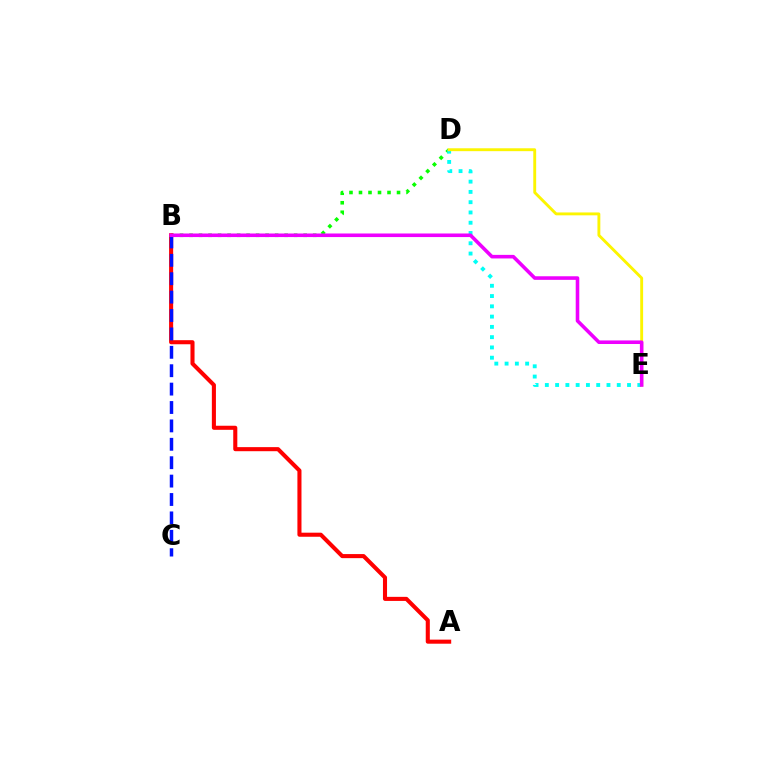{('B', 'D'): [{'color': '#08ff00', 'line_style': 'dotted', 'thickness': 2.58}], ('D', 'E'): [{'color': '#00fff6', 'line_style': 'dotted', 'thickness': 2.79}, {'color': '#fcf500', 'line_style': 'solid', 'thickness': 2.07}], ('A', 'B'): [{'color': '#ff0000', 'line_style': 'solid', 'thickness': 2.93}], ('B', 'C'): [{'color': '#0010ff', 'line_style': 'dashed', 'thickness': 2.5}], ('B', 'E'): [{'color': '#ee00ff', 'line_style': 'solid', 'thickness': 2.58}]}